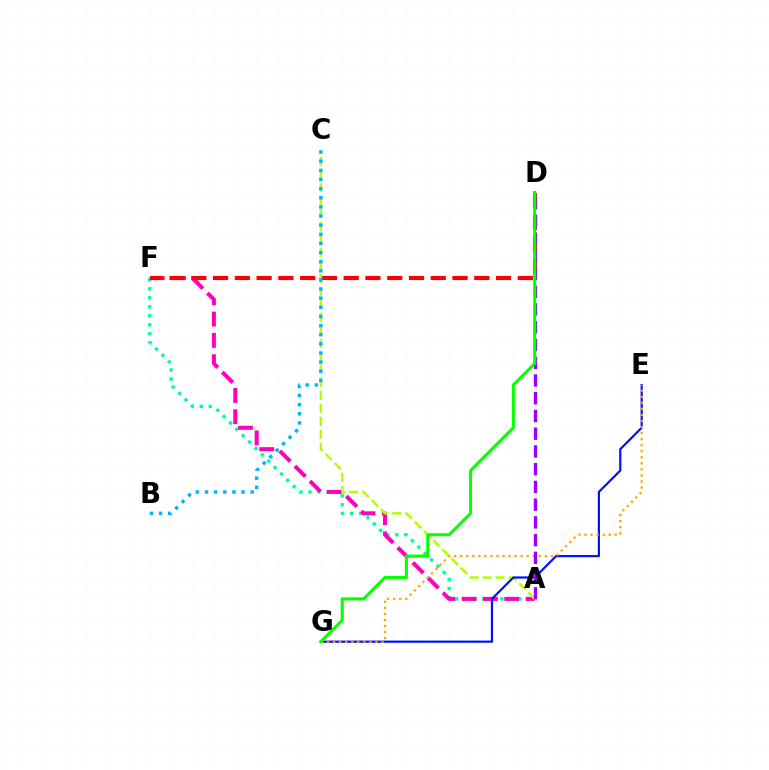{('A', 'F'): [{'color': '#00ff9d', 'line_style': 'dotted', 'thickness': 2.45}, {'color': '#ff00bd', 'line_style': 'dashed', 'thickness': 2.89}], ('A', 'C'): [{'color': '#b3ff00', 'line_style': 'dashed', 'thickness': 1.76}], ('D', 'F'): [{'color': '#ff0000', 'line_style': 'dashed', 'thickness': 2.96}], ('E', 'G'): [{'color': '#0010ff', 'line_style': 'solid', 'thickness': 1.57}, {'color': '#ffa500', 'line_style': 'dotted', 'thickness': 1.64}], ('B', 'C'): [{'color': '#00b5ff', 'line_style': 'dotted', 'thickness': 2.48}], ('A', 'D'): [{'color': '#9b00ff', 'line_style': 'dashed', 'thickness': 2.41}], ('D', 'G'): [{'color': '#08ff00', 'line_style': 'solid', 'thickness': 2.21}]}